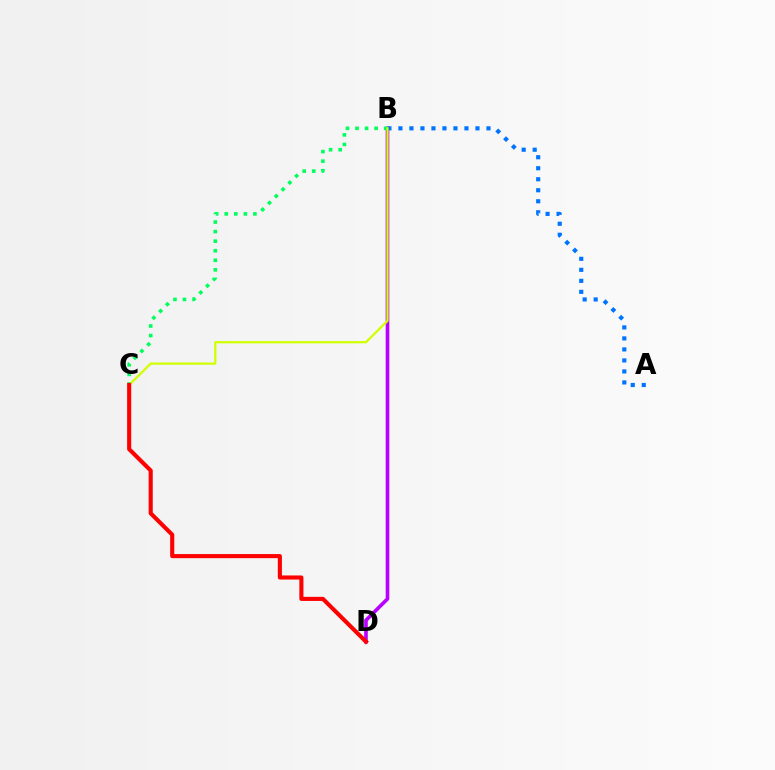{('B', 'D'): [{'color': '#b900ff', 'line_style': 'solid', 'thickness': 2.62}], ('A', 'B'): [{'color': '#0074ff', 'line_style': 'dotted', 'thickness': 2.99}], ('B', 'C'): [{'color': '#00ff5c', 'line_style': 'dotted', 'thickness': 2.6}, {'color': '#d1ff00', 'line_style': 'solid', 'thickness': 1.62}], ('C', 'D'): [{'color': '#ff0000', 'line_style': 'solid', 'thickness': 2.96}]}